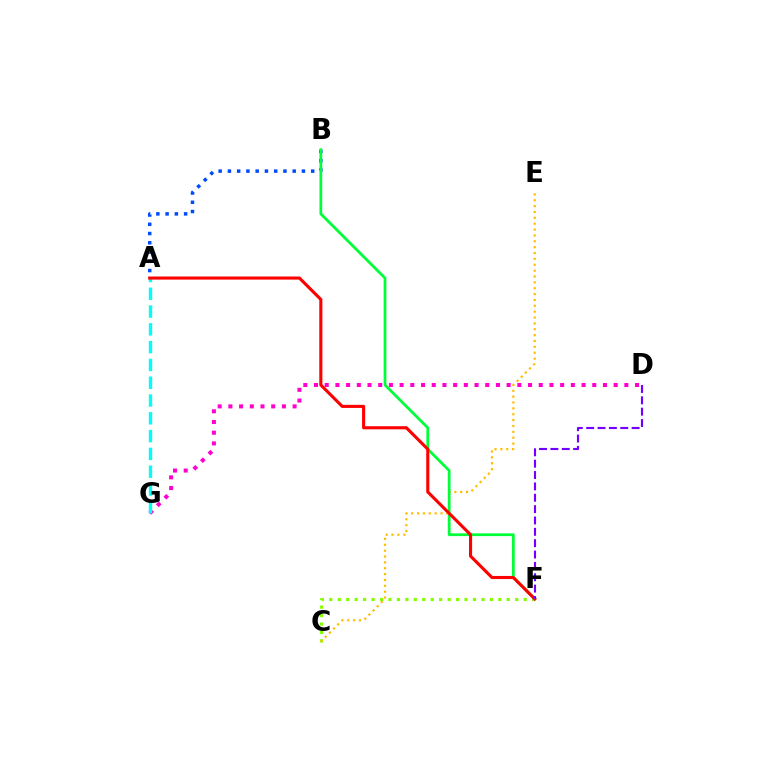{('A', 'B'): [{'color': '#004bff', 'line_style': 'dotted', 'thickness': 2.51}], ('C', 'F'): [{'color': '#84ff00', 'line_style': 'dotted', 'thickness': 2.3}], ('C', 'E'): [{'color': '#ffbd00', 'line_style': 'dotted', 'thickness': 1.59}], ('B', 'F'): [{'color': '#00ff39', 'line_style': 'solid', 'thickness': 1.99}], ('D', 'G'): [{'color': '#ff00cf', 'line_style': 'dotted', 'thickness': 2.91}], ('A', 'G'): [{'color': '#00fff6', 'line_style': 'dashed', 'thickness': 2.42}], ('A', 'F'): [{'color': '#ff0000', 'line_style': 'solid', 'thickness': 2.23}], ('D', 'F'): [{'color': '#7200ff', 'line_style': 'dashed', 'thickness': 1.54}]}